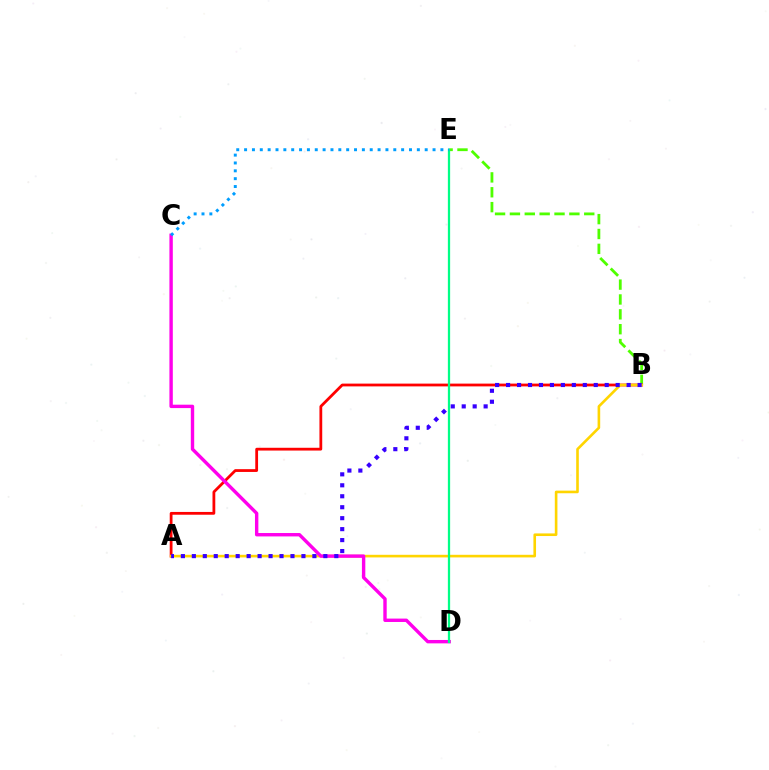{('B', 'E'): [{'color': '#4fff00', 'line_style': 'dashed', 'thickness': 2.02}], ('A', 'B'): [{'color': '#ff0000', 'line_style': 'solid', 'thickness': 2.0}, {'color': '#ffd500', 'line_style': 'solid', 'thickness': 1.89}, {'color': '#3700ff', 'line_style': 'dotted', 'thickness': 2.98}], ('C', 'D'): [{'color': '#ff00ed', 'line_style': 'solid', 'thickness': 2.44}], ('D', 'E'): [{'color': '#00ff86', 'line_style': 'solid', 'thickness': 1.63}], ('C', 'E'): [{'color': '#009eff', 'line_style': 'dotted', 'thickness': 2.13}]}